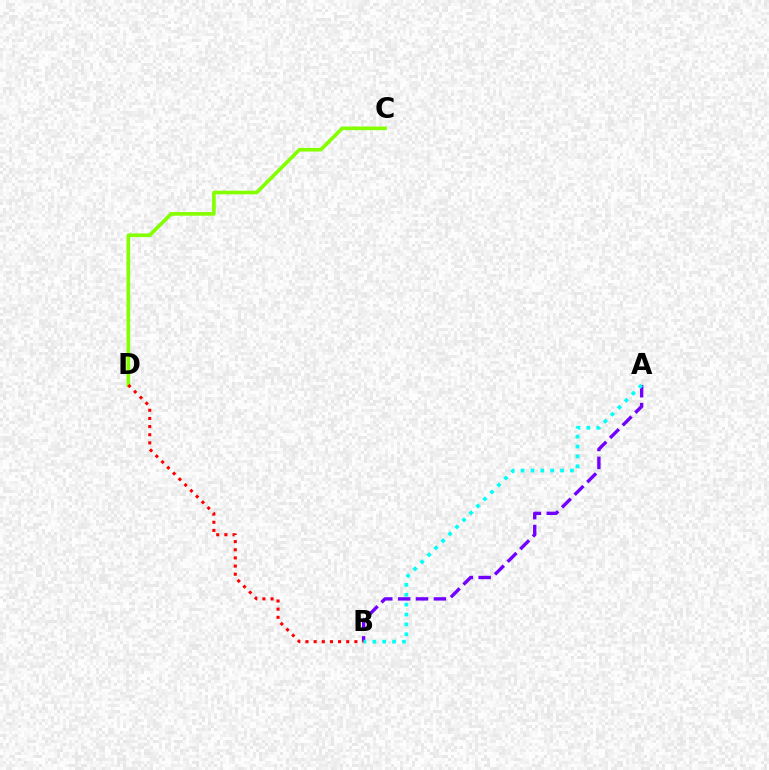{('C', 'D'): [{'color': '#84ff00', 'line_style': 'solid', 'thickness': 2.62}], ('A', 'B'): [{'color': '#7200ff', 'line_style': 'dashed', 'thickness': 2.43}, {'color': '#00fff6', 'line_style': 'dotted', 'thickness': 2.68}], ('B', 'D'): [{'color': '#ff0000', 'line_style': 'dotted', 'thickness': 2.21}]}